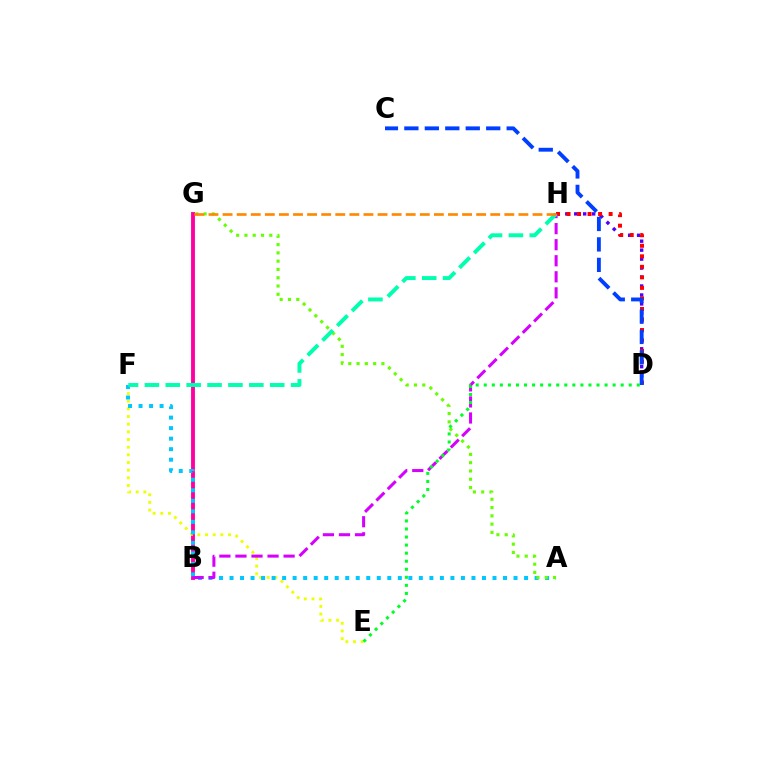{('B', 'G'): [{'color': '#ff00a0', 'line_style': 'solid', 'thickness': 2.78}], ('D', 'H'): [{'color': '#4f00ff', 'line_style': 'dotted', 'thickness': 2.44}, {'color': '#ff0000', 'line_style': 'dotted', 'thickness': 2.86}], ('E', 'F'): [{'color': '#eeff00', 'line_style': 'dotted', 'thickness': 2.08}], ('A', 'F'): [{'color': '#00c7ff', 'line_style': 'dotted', 'thickness': 2.86}], ('B', 'H'): [{'color': '#d600ff', 'line_style': 'dashed', 'thickness': 2.18}], ('A', 'G'): [{'color': '#66ff00', 'line_style': 'dotted', 'thickness': 2.25}], ('C', 'D'): [{'color': '#003fff', 'line_style': 'dashed', 'thickness': 2.78}], ('D', 'E'): [{'color': '#00ff27', 'line_style': 'dotted', 'thickness': 2.19}], ('F', 'H'): [{'color': '#00ffaf', 'line_style': 'dashed', 'thickness': 2.84}], ('G', 'H'): [{'color': '#ff8800', 'line_style': 'dashed', 'thickness': 1.91}]}